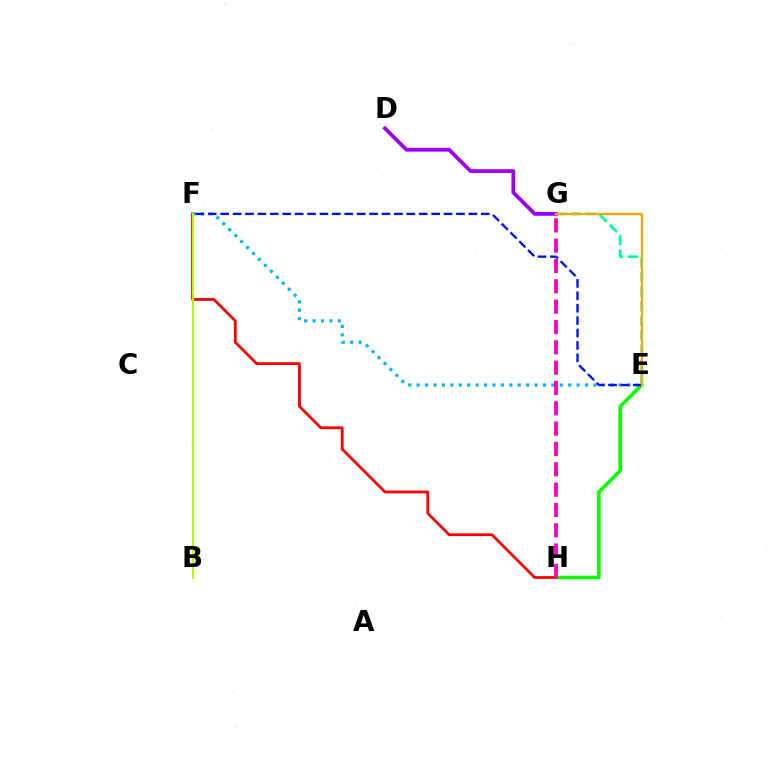{('E', 'F'): [{'color': '#00b5ff', 'line_style': 'dotted', 'thickness': 2.29}, {'color': '#0010ff', 'line_style': 'dashed', 'thickness': 1.69}], ('E', 'H'): [{'color': '#08ff00', 'line_style': 'solid', 'thickness': 2.62}], ('F', 'H'): [{'color': '#ff0000', 'line_style': 'solid', 'thickness': 2.01}], ('E', 'G'): [{'color': '#00ff9d', 'line_style': 'dashed', 'thickness': 1.98}, {'color': '#ffa500', 'line_style': 'solid', 'thickness': 1.67}], ('D', 'G'): [{'color': '#9b00ff', 'line_style': 'solid', 'thickness': 2.72}], ('B', 'F'): [{'color': '#b3ff00', 'line_style': 'solid', 'thickness': 1.51}], ('G', 'H'): [{'color': '#ff00bd', 'line_style': 'dashed', 'thickness': 2.76}]}